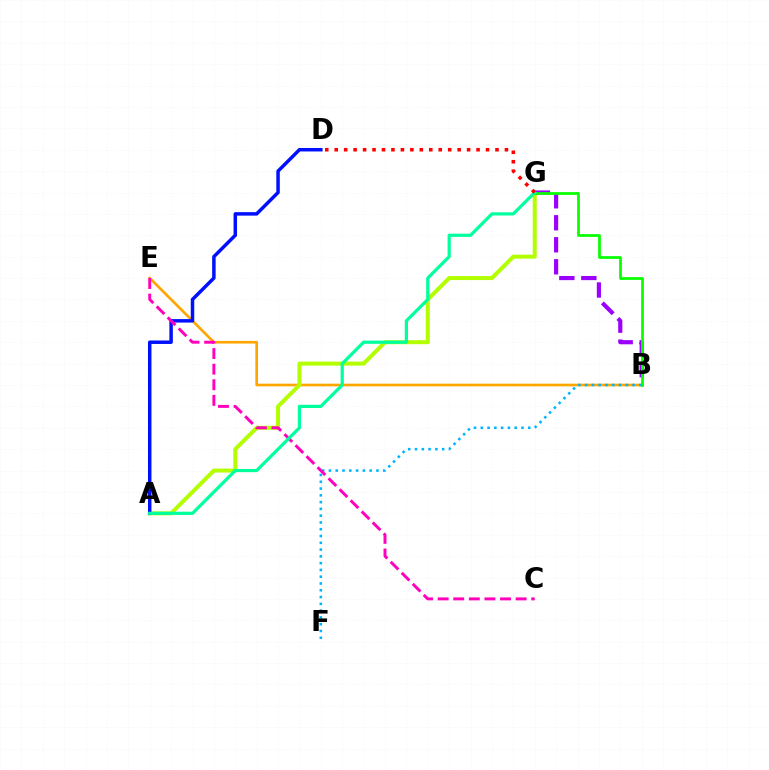{('B', 'E'): [{'color': '#ffa500', 'line_style': 'solid', 'thickness': 1.91}], ('A', 'G'): [{'color': '#b3ff00', 'line_style': 'solid', 'thickness': 2.88}, {'color': '#00ff9d', 'line_style': 'solid', 'thickness': 2.31}], ('A', 'D'): [{'color': '#0010ff', 'line_style': 'solid', 'thickness': 2.51}], ('B', 'G'): [{'color': '#9b00ff', 'line_style': 'dashed', 'thickness': 2.99}, {'color': '#08ff00', 'line_style': 'solid', 'thickness': 1.97}], ('B', 'F'): [{'color': '#00b5ff', 'line_style': 'dotted', 'thickness': 1.84}], ('C', 'E'): [{'color': '#ff00bd', 'line_style': 'dashed', 'thickness': 2.12}], ('D', 'G'): [{'color': '#ff0000', 'line_style': 'dotted', 'thickness': 2.57}]}